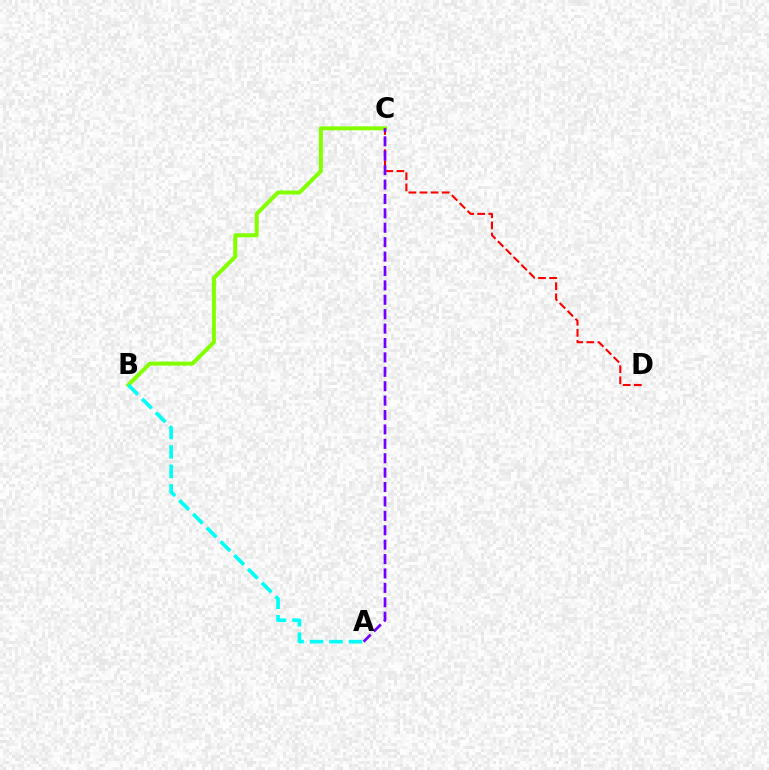{('B', 'C'): [{'color': '#84ff00', 'line_style': 'solid', 'thickness': 2.88}], ('C', 'D'): [{'color': '#ff0000', 'line_style': 'dashed', 'thickness': 1.51}], ('A', 'C'): [{'color': '#7200ff', 'line_style': 'dashed', 'thickness': 1.96}], ('A', 'B'): [{'color': '#00fff6', 'line_style': 'dashed', 'thickness': 2.64}]}